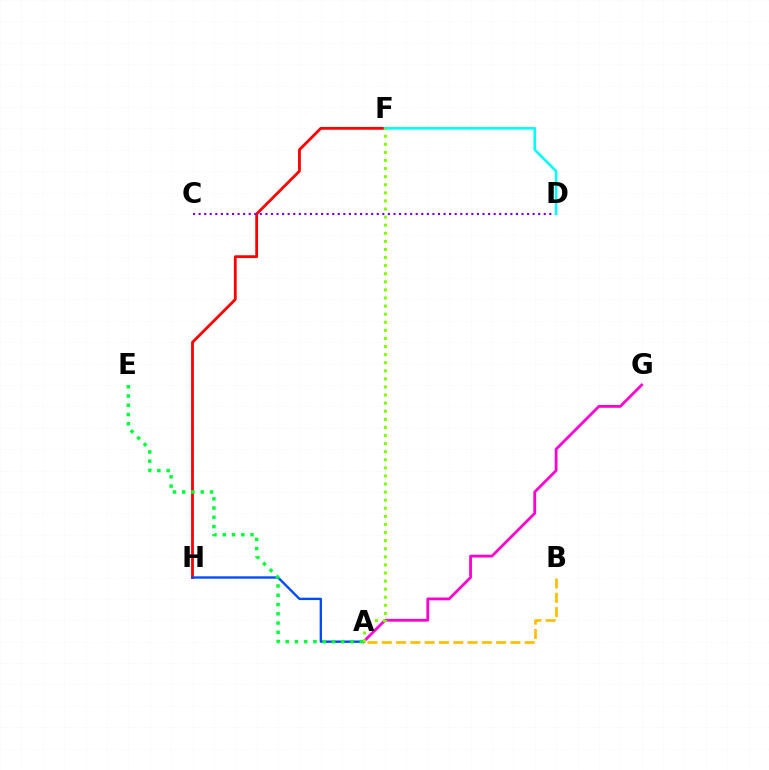{('F', 'H'): [{'color': '#ff0000', 'line_style': 'solid', 'thickness': 2.02}], ('A', 'H'): [{'color': '#004bff', 'line_style': 'solid', 'thickness': 1.7}], ('A', 'B'): [{'color': '#ffbd00', 'line_style': 'dashed', 'thickness': 1.94}], ('C', 'D'): [{'color': '#7200ff', 'line_style': 'dotted', 'thickness': 1.51}], ('A', 'G'): [{'color': '#ff00cf', 'line_style': 'solid', 'thickness': 2.0}], ('D', 'F'): [{'color': '#00fff6', 'line_style': 'solid', 'thickness': 1.87}], ('A', 'F'): [{'color': '#84ff00', 'line_style': 'dotted', 'thickness': 2.2}], ('A', 'E'): [{'color': '#00ff39', 'line_style': 'dotted', 'thickness': 2.51}]}